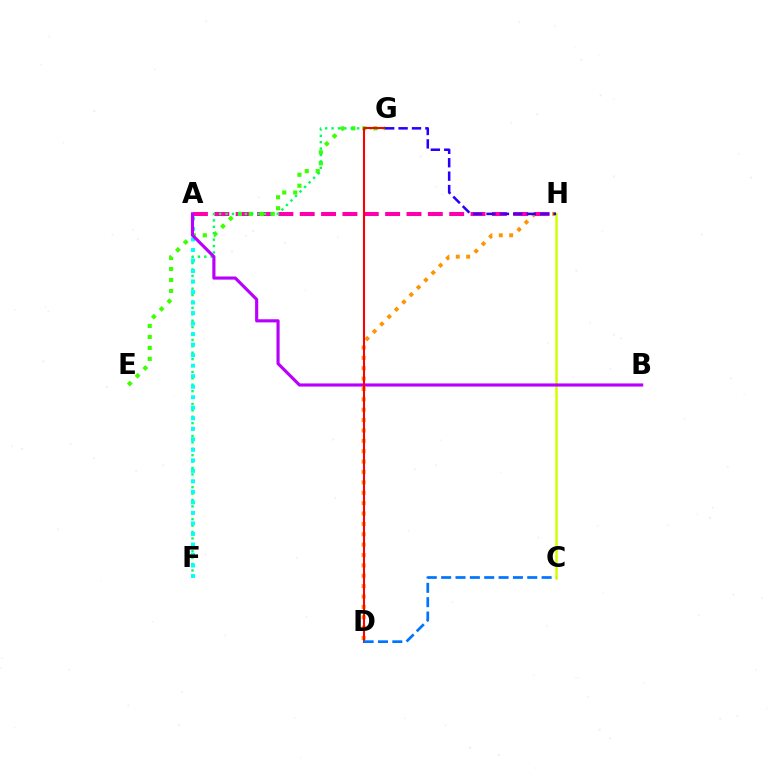{('D', 'H'): [{'color': '#ff9400', 'line_style': 'dotted', 'thickness': 2.82}], ('A', 'H'): [{'color': '#ff00ac', 'line_style': 'dashed', 'thickness': 2.9}], ('E', 'G'): [{'color': '#3dff00', 'line_style': 'dotted', 'thickness': 2.98}], ('F', 'G'): [{'color': '#00ff5c', 'line_style': 'dotted', 'thickness': 1.74}], ('A', 'F'): [{'color': '#00fff6', 'line_style': 'dotted', 'thickness': 2.86}], ('C', 'H'): [{'color': '#d1ff00', 'line_style': 'solid', 'thickness': 1.8}], ('A', 'B'): [{'color': '#b900ff', 'line_style': 'solid', 'thickness': 2.26}], ('D', 'G'): [{'color': '#ff0000', 'line_style': 'solid', 'thickness': 1.5}], ('G', 'H'): [{'color': '#2500ff', 'line_style': 'dashed', 'thickness': 1.82}], ('C', 'D'): [{'color': '#0074ff', 'line_style': 'dashed', 'thickness': 1.95}]}